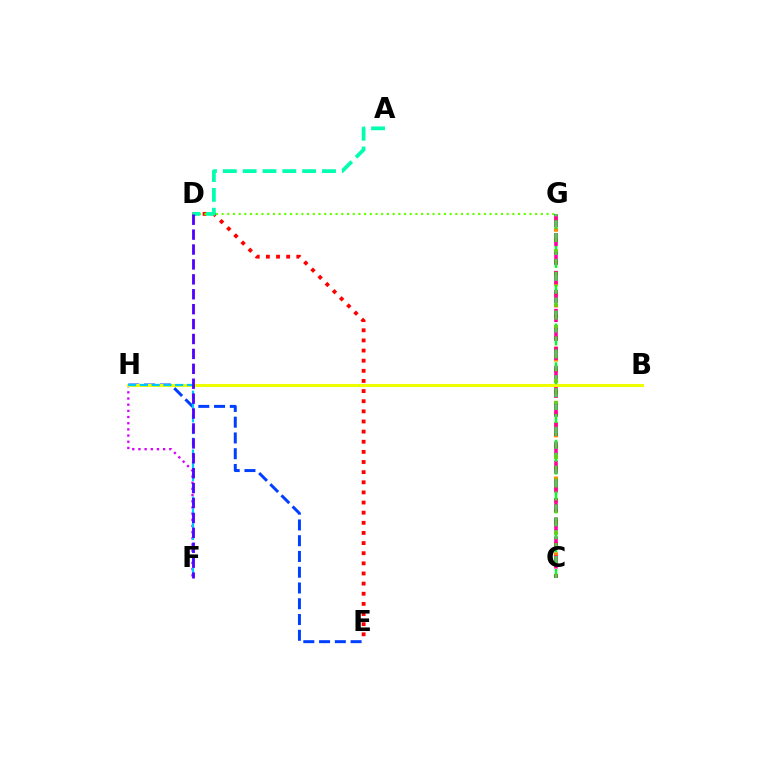{('F', 'H'): [{'color': '#d600ff', 'line_style': 'dotted', 'thickness': 1.68}, {'color': '#00c7ff', 'line_style': 'dashed', 'thickness': 1.6}], ('C', 'G'): [{'color': '#ff8800', 'line_style': 'dotted', 'thickness': 2.94}, {'color': '#ff00a0', 'line_style': 'dashed', 'thickness': 2.58}, {'color': '#00ff27', 'line_style': 'dashed', 'thickness': 1.76}], ('D', 'E'): [{'color': '#ff0000', 'line_style': 'dotted', 'thickness': 2.75}], ('D', 'G'): [{'color': '#66ff00', 'line_style': 'dotted', 'thickness': 1.55}], ('E', 'H'): [{'color': '#003fff', 'line_style': 'dashed', 'thickness': 2.14}], ('B', 'H'): [{'color': '#eeff00', 'line_style': 'solid', 'thickness': 2.21}], ('A', 'D'): [{'color': '#00ffaf', 'line_style': 'dashed', 'thickness': 2.69}], ('D', 'F'): [{'color': '#4f00ff', 'line_style': 'dashed', 'thickness': 2.03}]}